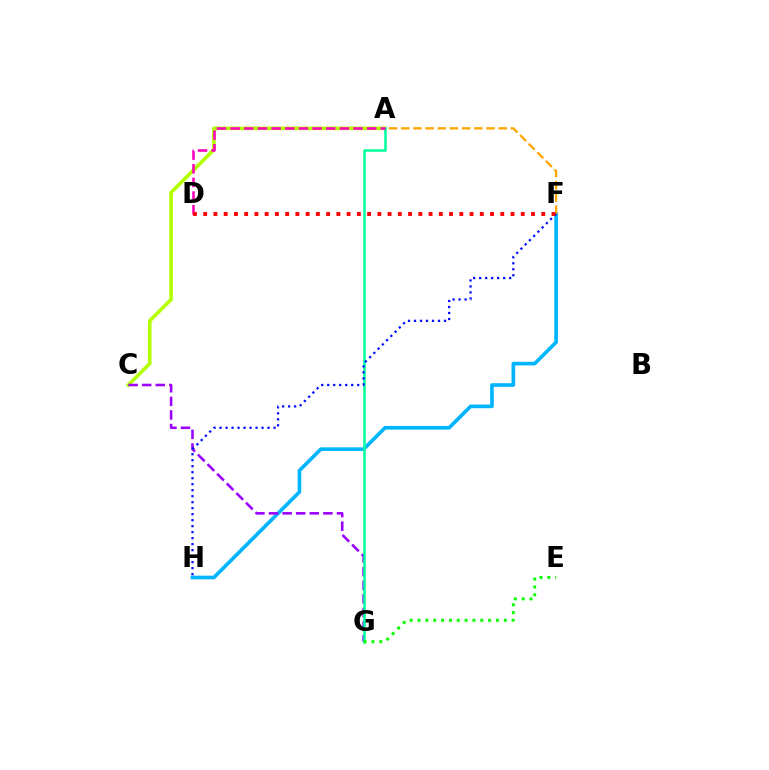{('A', 'C'): [{'color': '#b3ff00', 'line_style': 'solid', 'thickness': 2.6}], ('F', 'H'): [{'color': '#00b5ff', 'line_style': 'solid', 'thickness': 2.62}, {'color': '#0010ff', 'line_style': 'dotted', 'thickness': 1.63}], ('A', 'F'): [{'color': '#ffa500', 'line_style': 'dashed', 'thickness': 1.66}], ('C', 'G'): [{'color': '#9b00ff', 'line_style': 'dashed', 'thickness': 1.85}], ('A', 'G'): [{'color': '#00ff9d', 'line_style': 'solid', 'thickness': 1.83}], ('A', 'D'): [{'color': '#ff00bd', 'line_style': 'dashed', 'thickness': 1.85}], ('D', 'F'): [{'color': '#ff0000', 'line_style': 'dotted', 'thickness': 2.78}], ('E', 'G'): [{'color': '#08ff00', 'line_style': 'dotted', 'thickness': 2.13}]}